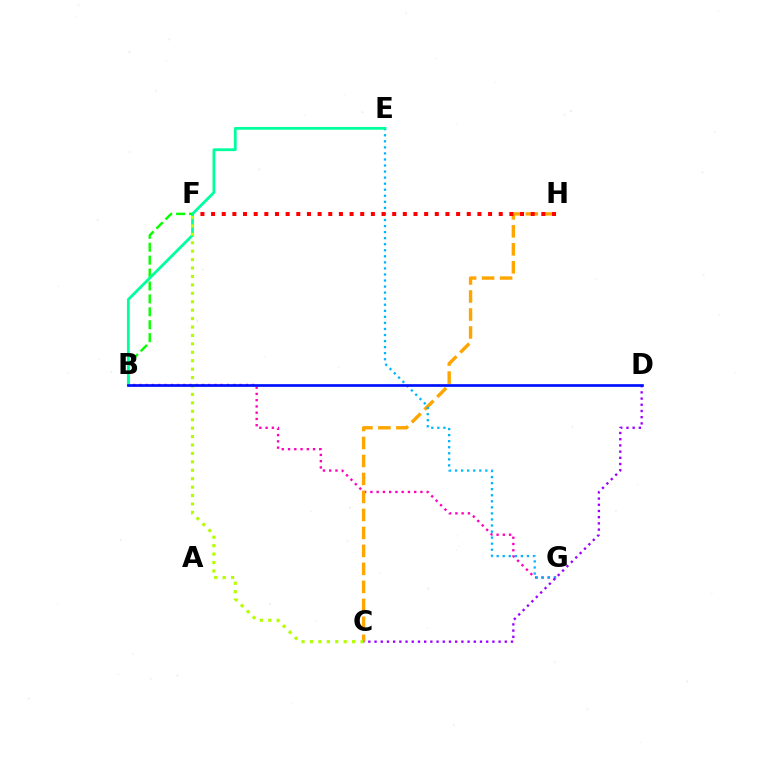{('B', 'G'): [{'color': '#ff00bd', 'line_style': 'dotted', 'thickness': 1.7}], ('B', 'F'): [{'color': '#08ff00', 'line_style': 'dashed', 'thickness': 1.76}], ('C', 'H'): [{'color': '#ffa500', 'line_style': 'dashed', 'thickness': 2.44}], ('E', 'G'): [{'color': '#00b5ff', 'line_style': 'dotted', 'thickness': 1.64}], ('F', 'H'): [{'color': '#ff0000', 'line_style': 'dotted', 'thickness': 2.89}], ('B', 'E'): [{'color': '#00ff9d', 'line_style': 'solid', 'thickness': 2.01}], ('C', 'F'): [{'color': '#b3ff00', 'line_style': 'dotted', 'thickness': 2.29}], ('C', 'D'): [{'color': '#9b00ff', 'line_style': 'dotted', 'thickness': 1.69}], ('B', 'D'): [{'color': '#0010ff', 'line_style': 'solid', 'thickness': 1.95}]}